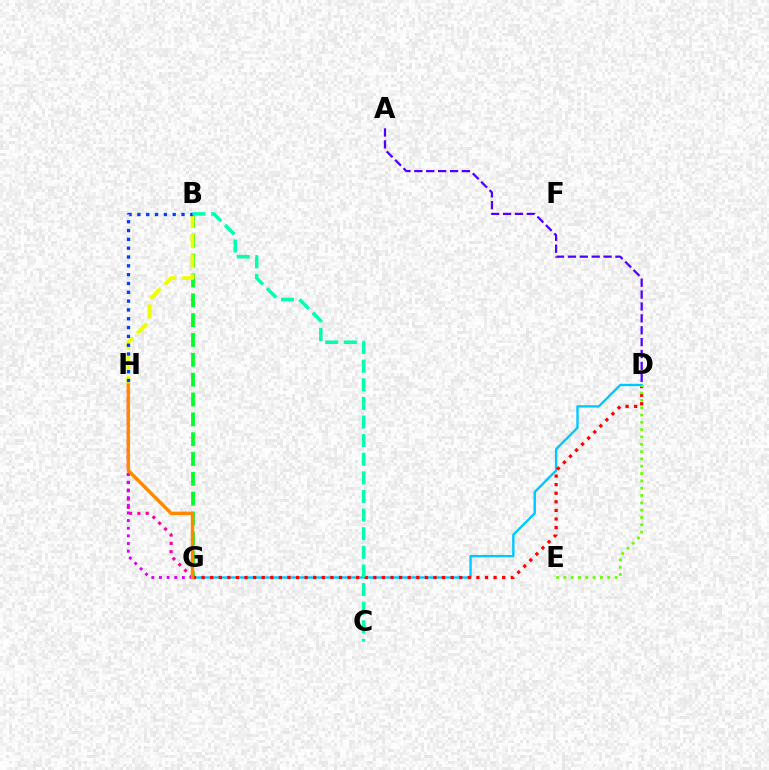{('D', 'G'): [{'color': '#00c7ff', 'line_style': 'solid', 'thickness': 1.71}, {'color': '#ff0000', 'line_style': 'dotted', 'thickness': 2.33}], ('B', 'G'): [{'color': '#00ff27', 'line_style': 'dashed', 'thickness': 2.7}], ('B', 'H'): [{'color': '#eeff00', 'line_style': 'dashed', 'thickness': 2.73}, {'color': '#003fff', 'line_style': 'dotted', 'thickness': 2.4}], ('D', 'E'): [{'color': '#66ff00', 'line_style': 'dotted', 'thickness': 1.99}], ('G', 'H'): [{'color': '#ff00a0', 'line_style': 'dotted', 'thickness': 2.25}, {'color': '#d600ff', 'line_style': 'dotted', 'thickness': 2.08}, {'color': '#ff8800', 'line_style': 'solid', 'thickness': 2.47}], ('A', 'D'): [{'color': '#4f00ff', 'line_style': 'dashed', 'thickness': 1.62}], ('B', 'C'): [{'color': '#00ffaf', 'line_style': 'dashed', 'thickness': 2.53}]}